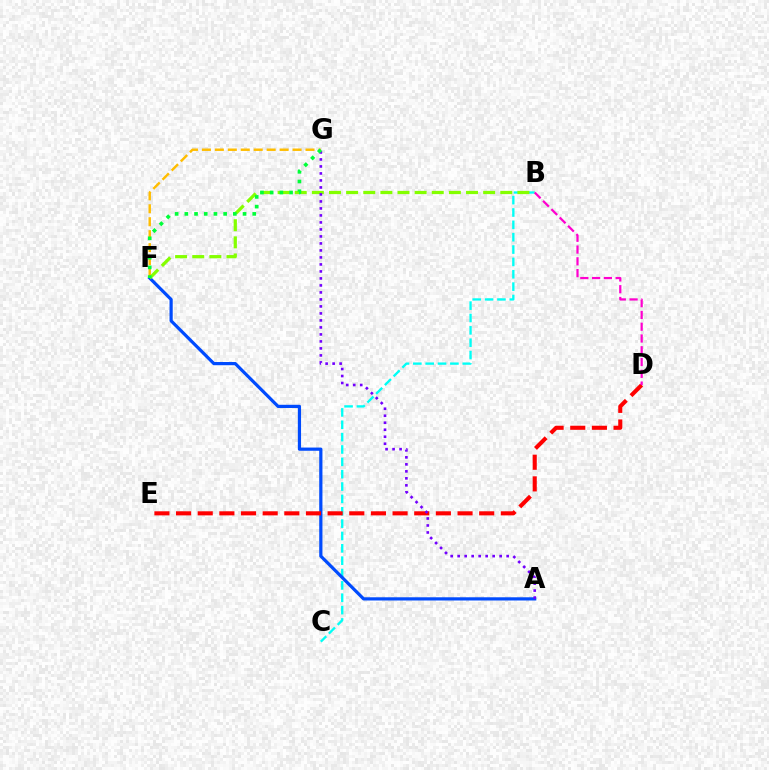{('B', 'C'): [{'color': '#00fff6', 'line_style': 'dashed', 'thickness': 1.68}], ('F', 'G'): [{'color': '#ffbd00', 'line_style': 'dashed', 'thickness': 1.76}, {'color': '#00ff39', 'line_style': 'dotted', 'thickness': 2.64}], ('A', 'F'): [{'color': '#004bff', 'line_style': 'solid', 'thickness': 2.31}], ('B', 'F'): [{'color': '#84ff00', 'line_style': 'dashed', 'thickness': 2.33}], ('D', 'E'): [{'color': '#ff0000', 'line_style': 'dashed', 'thickness': 2.94}], ('B', 'D'): [{'color': '#ff00cf', 'line_style': 'dashed', 'thickness': 1.6}], ('A', 'G'): [{'color': '#7200ff', 'line_style': 'dotted', 'thickness': 1.9}]}